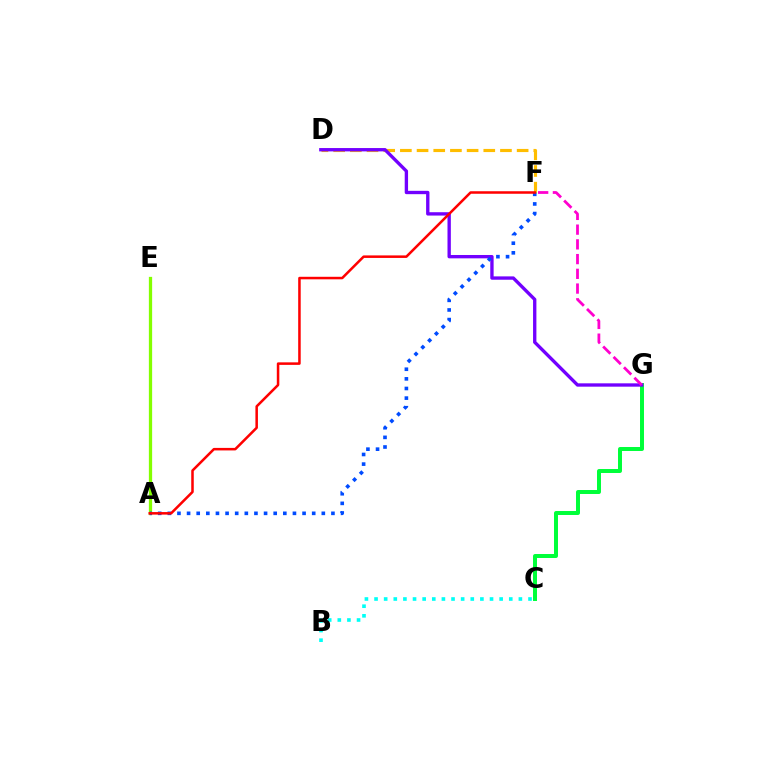{('C', 'G'): [{'color': '#00ff39', 'line_style': 'solid', 'thickness': 2.86}], ('D', 'F'): [{'color': '#ffbd00', 'line_style': 'dashed', 'thickness': 2.27}], ('D', 'G'): [{'color': '#7200ff', 'line_style': 'solid', 'thickness': 2.41}], ('A', 'E'): [{'color': '#84ff00', 'line_style': 'solid', 'thickness': 2.35}], ('A', 'F'): [{'color': '#004bff', 'line_style': 'dotted', 'thickness': 2.61}, {'color': '#ff0000', 'line_style': 'solid', 'thickness': 1.82}], ('F', 'G'): [{'color': '#ff00cf', 'line_style': 'dashed', 'thickness': 2.0}], ('B', 'C'): [{'color': '#00fff6', 'line_style': 'dotted', 'thickness': 2.61}]}